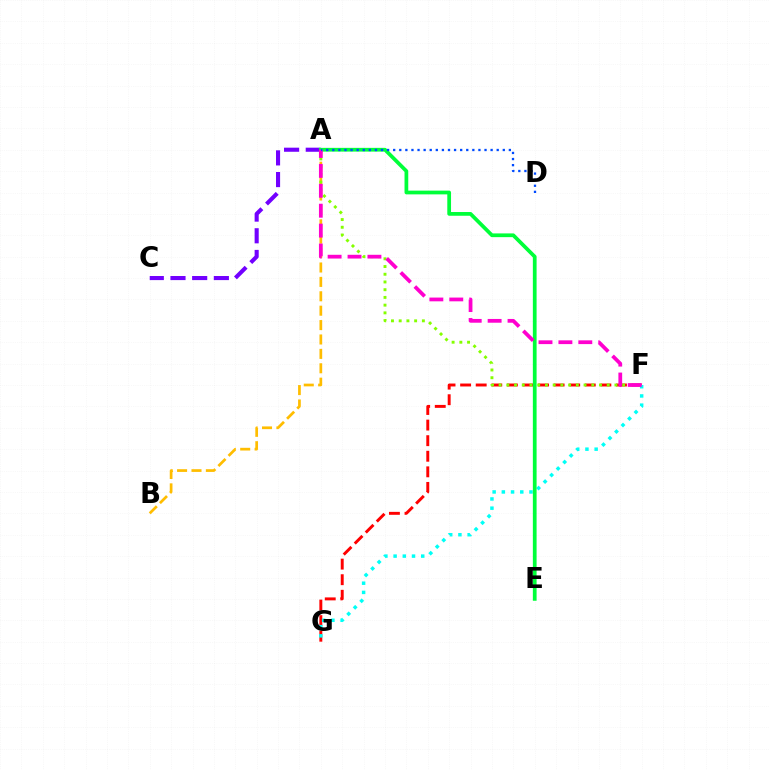{('A', 'B'): [{'color': '#ffbd00', 'line_style': 'dashed', 'thickness': 1.96}], ('A', 'C'): [{'color': '#7200ff', 'line_style': 'dashed', 'thickness': 2.95}], ('F', 'G'): [{'color': '#ff0000', 'line_style': 'dashed', 'thickness': 2.12}, {'color': '#00fff6', 'line_style': 'dotted', 'thickness': 2.5}], ('A', 'F'): [{'color': '#84ff00', 'line_style': 'dotted', 'thickness': 2.1}, {'color': '#ff00cf', 'line_style': 'dashed', 'thickness': 2.71}], ('A', 'E'): [{'color': '#00ff39', 'line_style': 'solid', 'thickness': 2.69}], ('A', 'D'): [{'color': '#004bff', 'line_style': 'dotted', 'thickness': 1.65}]}